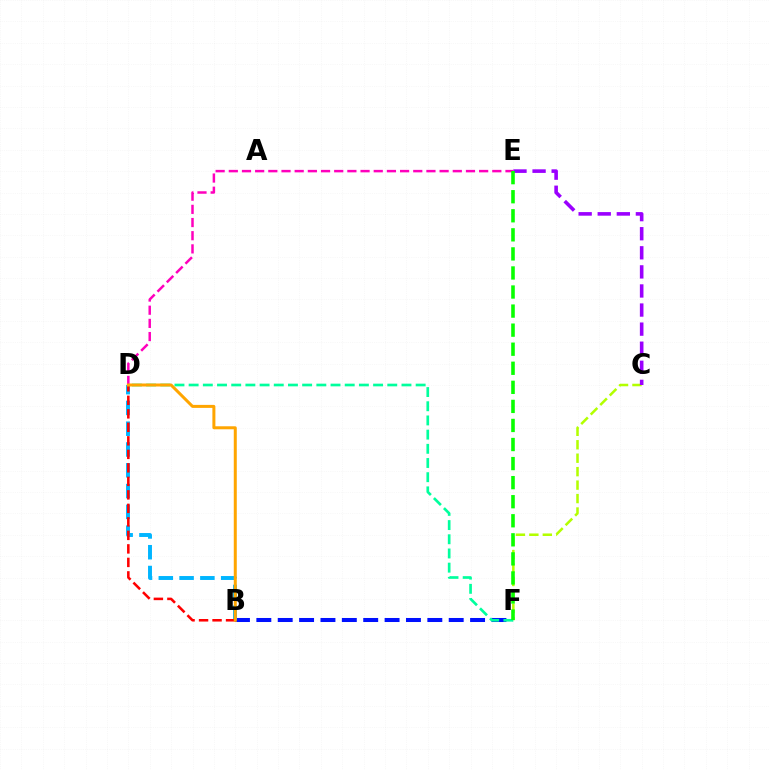{('B', 'F'): [{'color': '#0010ff', 'line_style': 'dashed', 'thickness': 2.9}], ('B', 'D'): [{'color': '#00b5ff', 'line_style': 'dashed', 'thickness': 2.82}, {'color': '#ff0000', 'line_style': 'dashed', 'thickness': 1.83}, {'color': '#ffa500', 'line_style': 'solid', 'thickness': 2.16}], ('C', 'F'): [{'color': '#b3ff00', 'line_style': 'dashed', 'thickness': 1.83}], ('D', 'E'): [{'color': '#ff00bd', 'line_style': 'dashed', 'thickness': 1.79}], ('D', 'F'): [{'color': '#00ff9d', 'line_style': 'dashed', 'thickness': 1.93}], ('C', 'E'): [{'color': '#9b00ff', 'line_style': 'dashed', 'thickness': 2.59}], ('E', 'F'): [{'color': '#08ff00', 'line_style': 'dashed', 'thickness': 2.59}]}